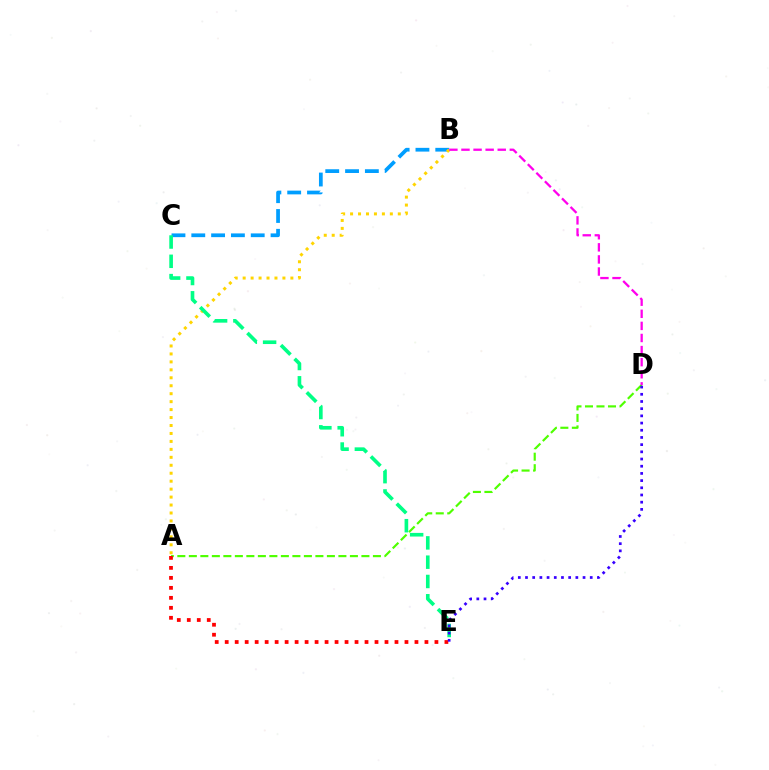{('B', 'C'): [{'color': '#009eff', 'line_style': 'dashed', 'thickness': 2.69}], ('A', 'B'): [{'color': '#ffd500', 'line_style': 'dotted', 'thickness': 2.16}], ('A', 'D'): [{'color': '#4fff00', 'line_style': 'dashed', 'thickness': 1.56}], ('B', 'D'): [{'color': '#ff00ed', 'line_style': 'dashed', 'thickness': 1.64}], ('A', 'E'): [{'color': '#ff0000', 'line_style': 'dotted', 'thickness': 2.71}], ('C', 'E'): [{'color': '#00ff86', 'line_style': 'dashed', 'thickness': 2.62}], ('D', 'E'): [{'color': '#3700ff', 'line_style': 'dotted', 'thickness': 1.95}]}